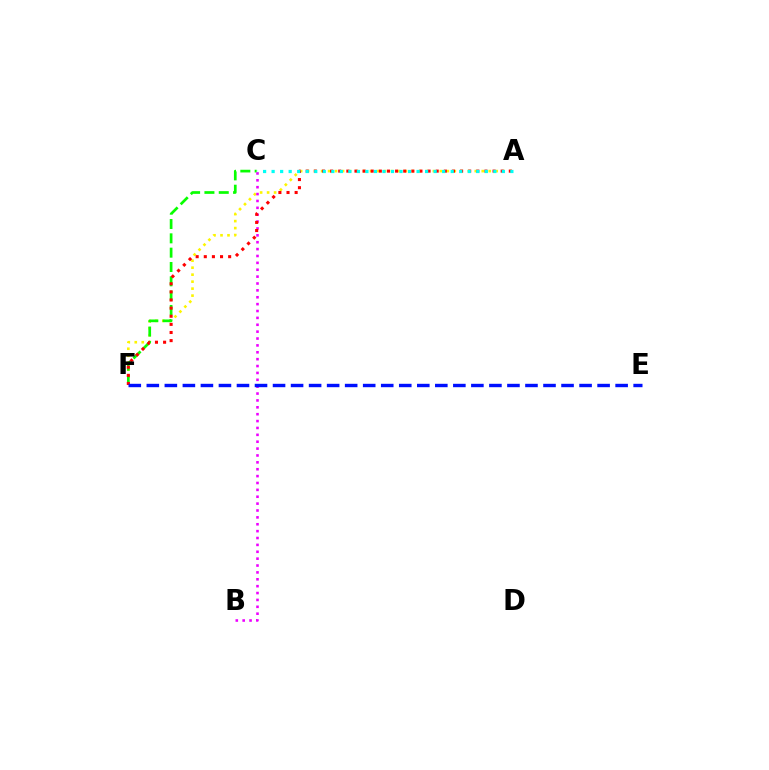{('A', 'F'): [{'color': '#fcf500', 'line_style': 'dotted', 'thickness': 1.9}, {'color': '#ff0000', 'line_style': 'dotted', 'thickness': 2.21}], ('C', 'F'): [{'color': '#08ff00', 'line_style': 'dashed', 'thickness': 1.95}], ('B', 'C'): [{'color': '#ee00ff', 'line_style': 'dotted', 'thickness': 1.87}], ('E', 'F'): [{'color': '#0010ff', 'line_style': 'dashed', 'thickness': 2.45}], ('A', 'C'): [{'color': '#00fff6', 'line_style': 'dotted', 'thickness': 2.32}]}